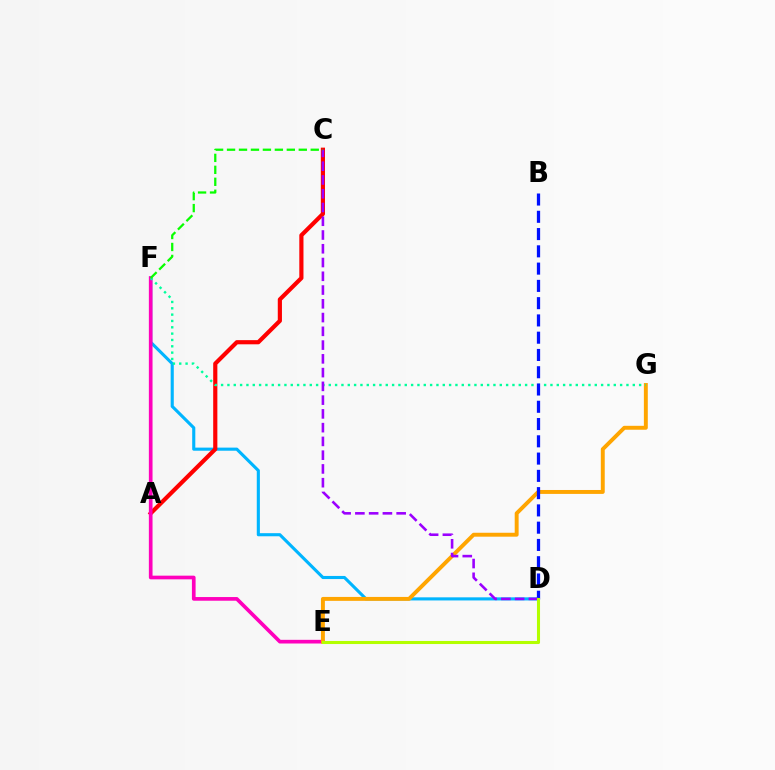{('D', 'F'): [{'color': '#00b5ff', 'line_style': 'solid', 'thickness': 2.24}], ('A', 'C'): [{'color': '#ff0000', 'line_style': 'solid', 'thickness': 3.0}], ('E', 'F'): [{'color': '#ff00bd', 'line_style': 'solid', 'thickness': 2.65}], ('E', 'G'): [{'color': '#ffa500', 'line_style': 'solid', 'thickness': 2.82}], ('F', 'G'): [{'color': '#00ff9d', 'line_style': 'dotted', 'thickness': 1.72}], ('B', 'D'): [{'color': '#0010ff', 'line_style': 'dashed', 'thickness': 2.35}], ('C', 'D'): [{'color': '#9b00ff', 'line_style': 'dashed', 'thickness': 1.87}], ('D', 'E'): [{'color': '#b3ff00', 'line_style': 'solid', 'thickness': 2.21}], ('C', 'F'): [{'color': '#08ff00', 'line_style': 'dashed', 'thickness': 1.62}]}